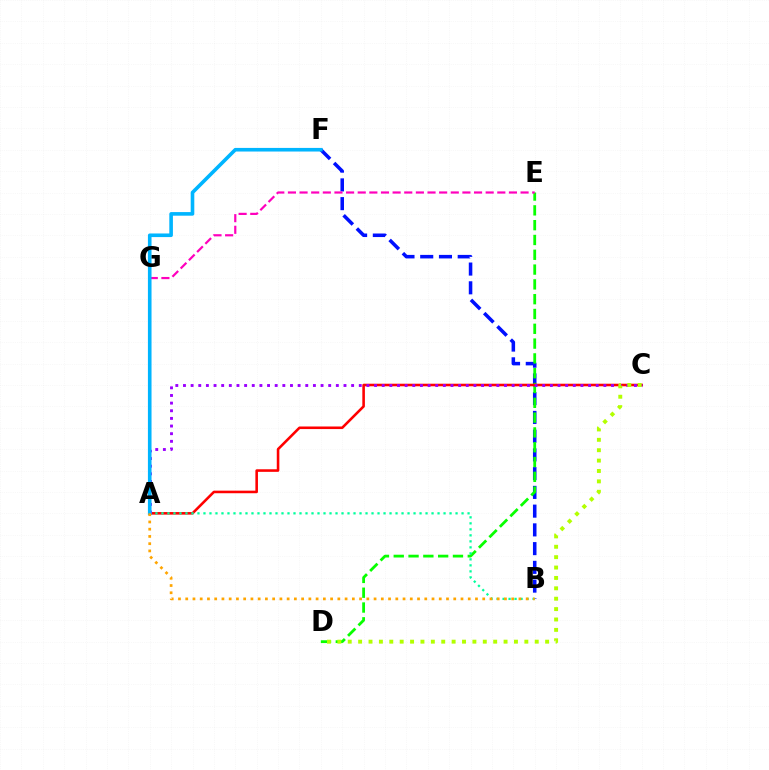{('B', 'F'): [{'color': '#0010ff', 'line_style': 'dashed', 'thickness': 2.55}], ('D', 'E'): [{'color': '#08ff00', 'line_style': 'dashed', 'thickness': 2.01}], ('A', 'C'): [{'color': '#ff0000', 'line_style': 'solid', 'thickness': 1.86}, {'color': '#9b00ff', 'line_style': 'dotted', 'thickness': 2.08}], ('A', 'B'): [{'color': '#00ff9d', 'line_style': 'dotted', 'thickness': 1.63}, {'color': '#ffa500', 'line_style': 'dotted', 'thickness': 1.97}], ('E', 'G'): [{'color': '#ff00bd', 'line_style': 'dashed', 'thickness': 1.58}], ('A', 'F'): [{'color': '#00b5ff', 'line_style': 'solid', 'thickness': 2.6}], ('C', 'D'): [{'color': '#b3ff00', 'line_style': 'dotted', 'thickness': 2.82}]}